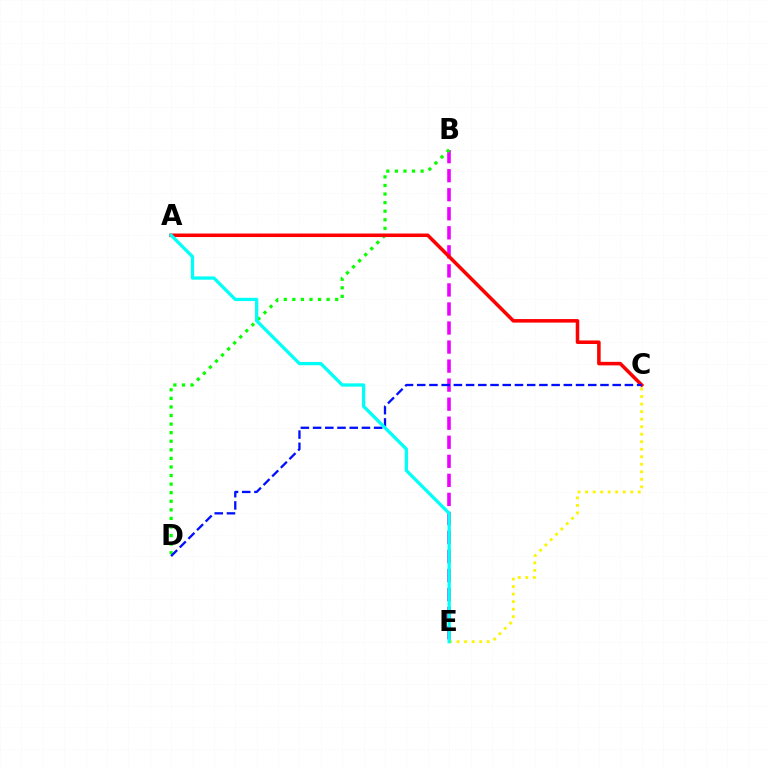{('B', 'E'): [{'color': '#ee00ff', 'line_style': 'dashed', 'thickness': 2.59}], ('B', 'D'): [{'color': '#08ff00', 'line_style': 'dotted', 'thickness': 2.33}], ('A', 'C'): [{'color': '#ff0000', 'line_style': 'solid', 'thickness': 2.55}], ('C', 'E'): [{'color': '#fcf500', 'line_style': 'dotted', 'thickness': 2.04}], ('C', 'D'): [{'color': '#0010ff', 'line_style': 'dashed', 'thickness': 1.66}], ('A', 'E'): [{'color': '#00fff6', 'line_style': 'solid', 'thickness': 2.36}]}